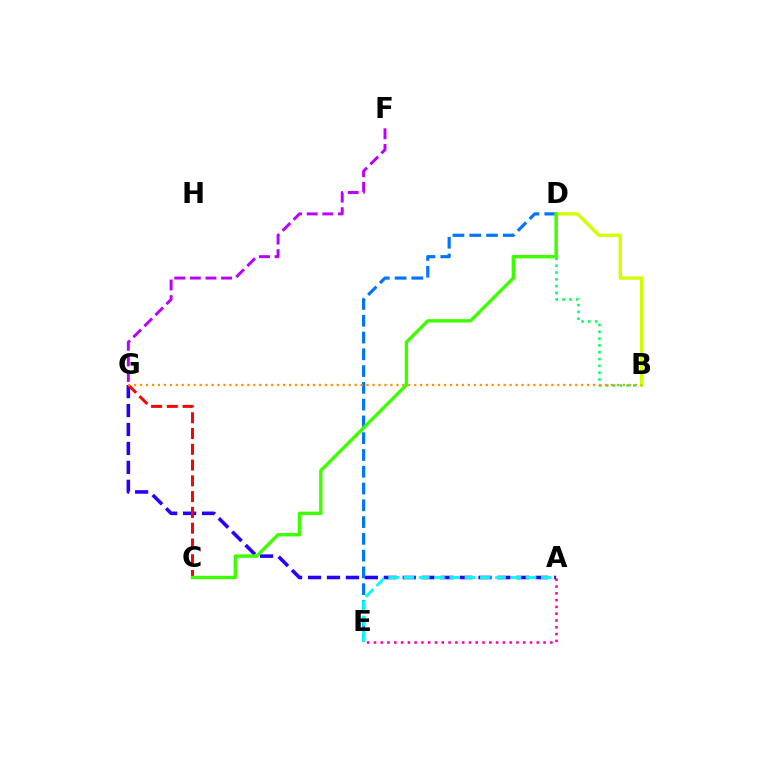{('A', 'G'): [{'color': '#2500ff', 'line_style': 'dashed', 'thickness': 2.57}], ('C', 'G'): [{'color': '#ff0000', 'line_style': 'dashed', 'thickness': 2.14}], ('B', 'D'): [{'color': '#00ff5c', 'line_style': 'dotted', 'thickness': 1.85}, {'color': '#d1ff00', 'line_style': 'solid', 'thickness': 2.41}], ('A', 'E'): [{'color': '#ff00ac', 'line_style': 'dotted', 'thickness': 1.84}, {'color': '#00fff6', 'line_style': 'dashed', 'thickness': 2.07}], ('F', 'G'): [{'color': '#b900ff', 'line_style': 'dashed', 'thickness': 2.12}], ('D', 'E'): [{'color': '#0074ff', 'line_style': 'dashed', 'thickness': 2.28}], ('B', 'G'): [{'color': '#ff9400', 'line_style': 'dotted', 'thickness': 1.62}], ('C', 'D'): [{'color': '#3dff00', 'line_style': 'solid', 'thickness': 2.44}]}